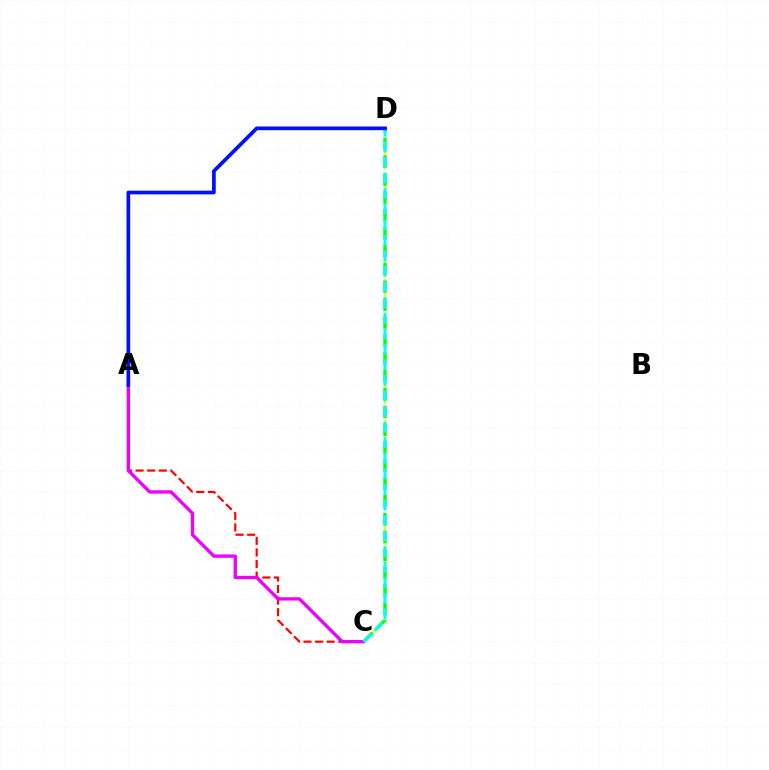{('A', 'C'): [{'color': '#ff0000', 'line_style': 'dashed', 'thickness': 1.58}, {'color': '#ee00ff', 'line_style': 'solid', 'thickness': 2.38}], ('C', 'D'): [{'color': '#fcf500', 'line_style': 'dashed', 'thickness': 1.59}, {'color': '#08ff00', 'line_style': 'dashed', 'thickness': 2.43}, {'color': '#00fff6', 'line_style': 'dashed', 'thickness': 2.12}], ('A', 'D'): [{'color': '#0010ff', 'line_style': 'solid', 'thickness': 2.66}]}